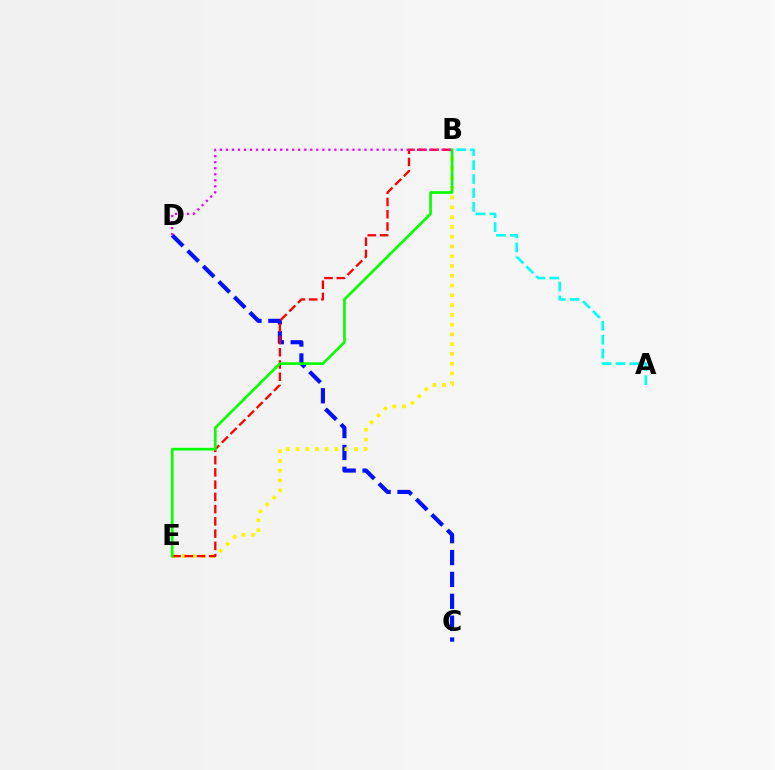{('C', 'D'): [{'color': '#0010ff', 'line_style': 'dashed', 'thickness': 2.97}], ('B', 'E'): [{'color': '#fcf500', 'line_style': 'dotted', 'thickness': 2.65}, {'color': '#ff0000', 'line_style': 'dashed', 'thickness': 1.66}, {'color': '#08ff00', 'line_style': 'solid', 'thickness': 1.93}], ('A', 'B'): [{'color': '#00fff6', 'line_style': 'dashed', 'thickness': 1.89}], ('B', 'D'): [{'color': '#ee00ff', 'line_style': 'dotted', 'thickness': 1.64}]}